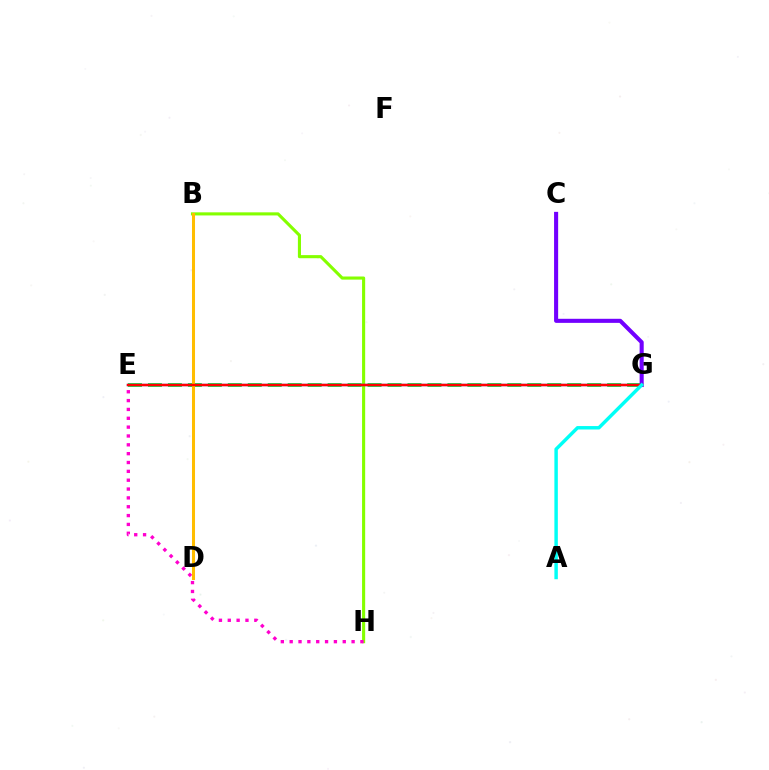{('B', 'H'): [{'color': '#84ff00', 'line_style': 'solid', 'thickness': 2.24}], ('E', 'H'): [{'color': '#ff00cf', 'line_style': 'dotted', 'thickness': 2.4}], ('E', 'G'): [{'color': '#00ff39', 'line_style': 'dashed', 'thickness': 2.71}, {'color': '#004bff', 'line_style': 'solid', 'thickness': 1.64}, {'color': '#ff0000', 'line_style': 'solid', 'thickness': 1.78}], ('C', 'G'): [{'color': '#7200ff', 'line_style': 'solid', 'thickness': 2.94}], ('B', 'D'): [{'color': '#ffbd00', 'line_style': 'solid', 'thickness': 2.18}], ('A', 'G'): [{'color': '#00fff6', 'line_style': 'solid', 'thickness': 2.48}]}